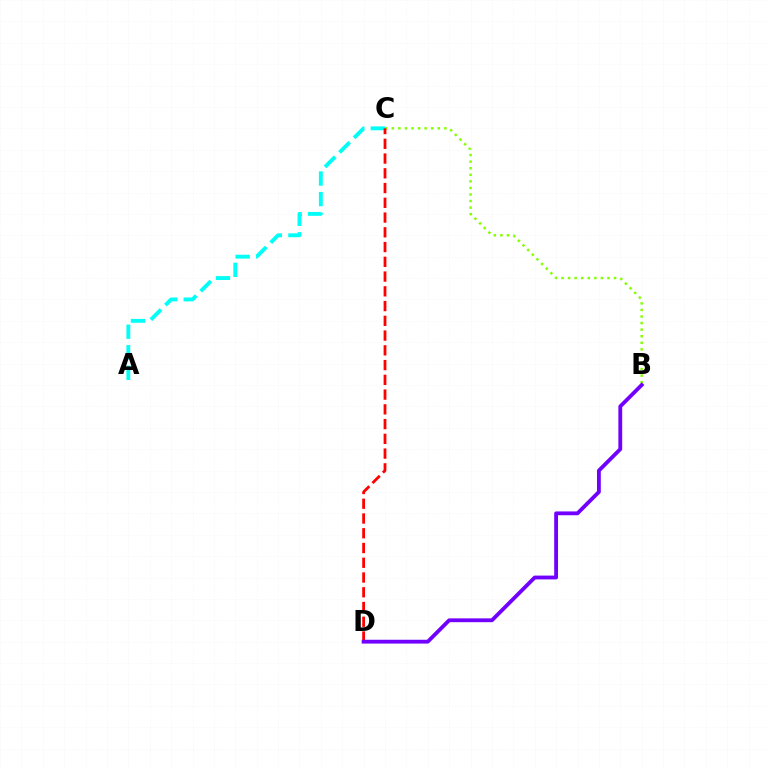{('A', 'C'): [{'color': '#00fff6', 'line_style': 'dashed', 'thickness': 2.79}], ('B', 'C'): [{'color': '#84ff00', 'line_style': 'dotted', 'thickness': 1.78}], ('C', 'D'): [{'color': '#ff0000', 'line_style': 'dashed', 'thickness': 2.0}], ('B', 'D'): [{'color': '#7200ff', 'line_style': 'solid', 'thickness': 2.75}]}